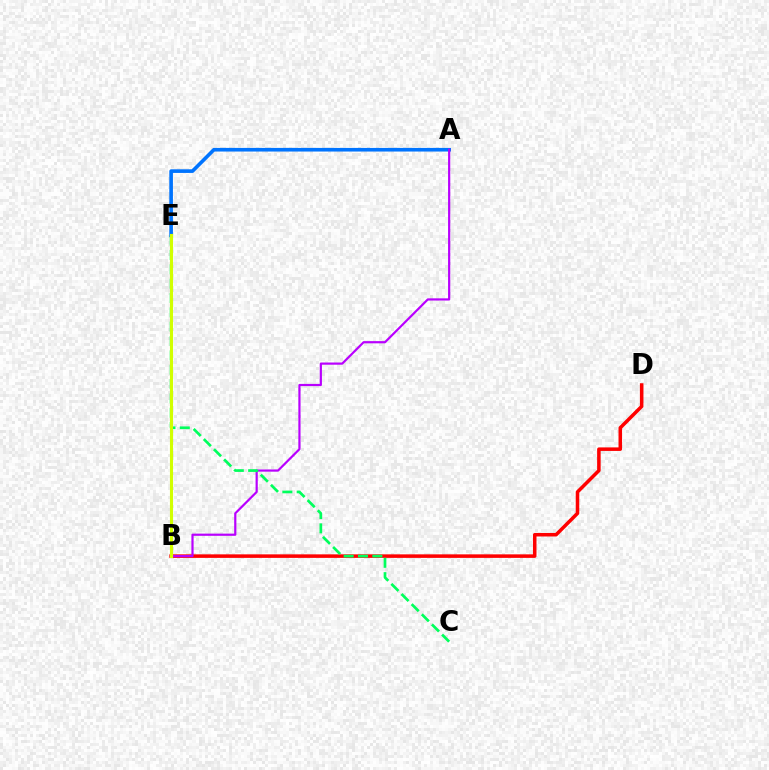{('B', 'D'): [{'color': '#ff0000', 'line_style': 'solid', 'thickness': 2.54}], ('A', 'E'): [{'color': '#0074ff', 'line_style': 'solid', 'thickness': 2.62}], ('A', 'B'): [{'color': '#b900ff', 'line_style': 'solid', 'thickness': 1.58}], ('C', 'E'): [{'color': '#00ff5c', 'line_style': 'dashed', 'thickness': 1.95}], ('B', 'E'): [{'color': '#d1ff00', 'line_style': 'solid', 'thickness': 2.23}]}